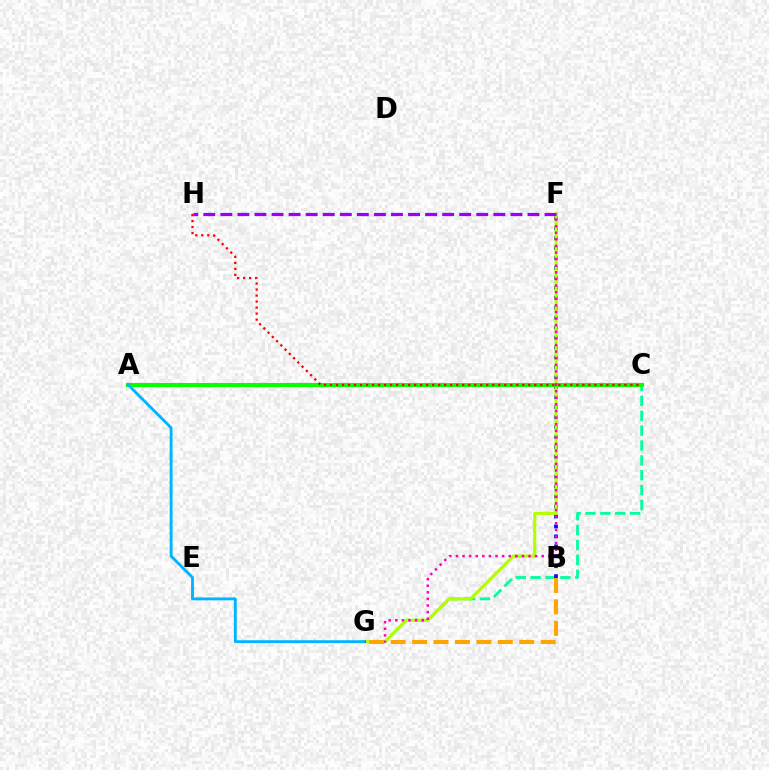{('C', 'G'): [{'color': '#00ff9d', 'line_style': 'dashed', 'thickness': 2.02}], ('B', 'F'): [{'color': '#0010ff', 'line_style': 'dotted', 'thickness': 2.7}], ('F', 'G'): [{'color': '#b3ff00', 'line_style': 'solid', 'thickness': 2.27}, {'color': '#ff00bd', 'line_style': 'dotted', 'thickness': 1.79}], ('A', 'C'): [{'color': '#08ff00', 'line_style': 'solid', 'thickness': 2.93}], ('B', 'G'): [{'color': '#ffa500', 'line_style': 'dashed', 'thickness': 2.91}], ('A', 'G'): [{'color': '#00b5ff', 'line_style': 'solid', 'thickness': 2.06}], ('C', 'H'): [{'color': '#ff0000', 'line_style': 'dotted', 'thickness': 1.63}], ('F', 'H'): [{'color': '#9b00ff', 'line_style': 'dashed', 'thickness': 2.32}]}